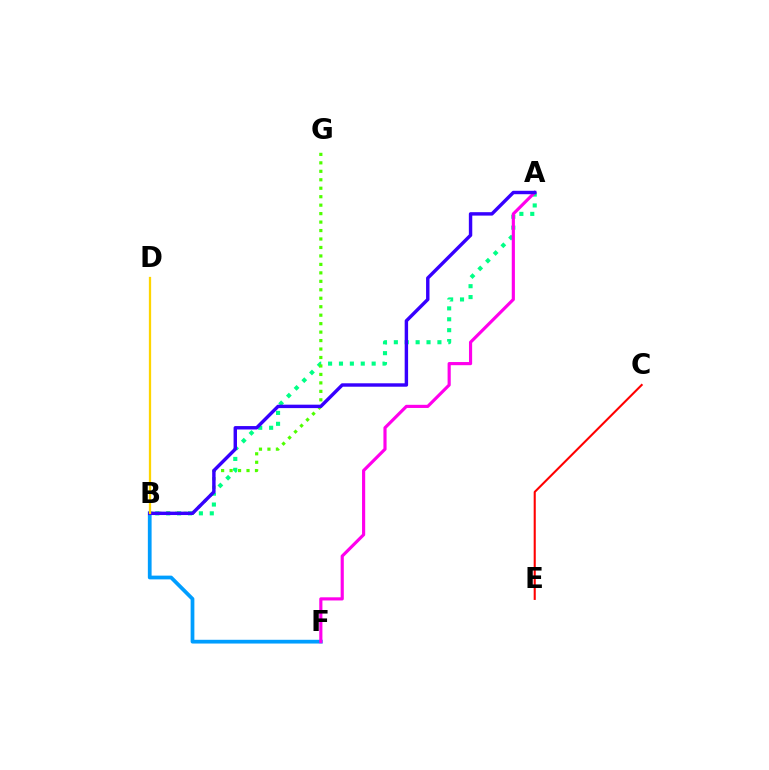{('B', 'F'): [{'color': '#009eff', 'line_style': 'solid', 'thickness': 2.7}], ('A', 'B'): [{'color': '#00ff86', 'line_style': 'dotted', 'thickness': 2.96}, {'color': '#3700ff', 'line_style': 'solid', 'thickness': 2.46}], ('A', 'F'): [{'color': '#ff00ed', 'line_style': 'solid', 'thickness': 2.27}], ('C', 'E'): [{'color': '#ff0000', 'line_style': 'solid', 'thickness': 1.5}], ('B', 'G'): [{'color': '#4fff00', 'line_style': 'dotted', 'thickness': 2.3}], ('B', 'D'): [{'color': '#ffd500', 'line_style': 'solid', 'thickness': 1.64}]}